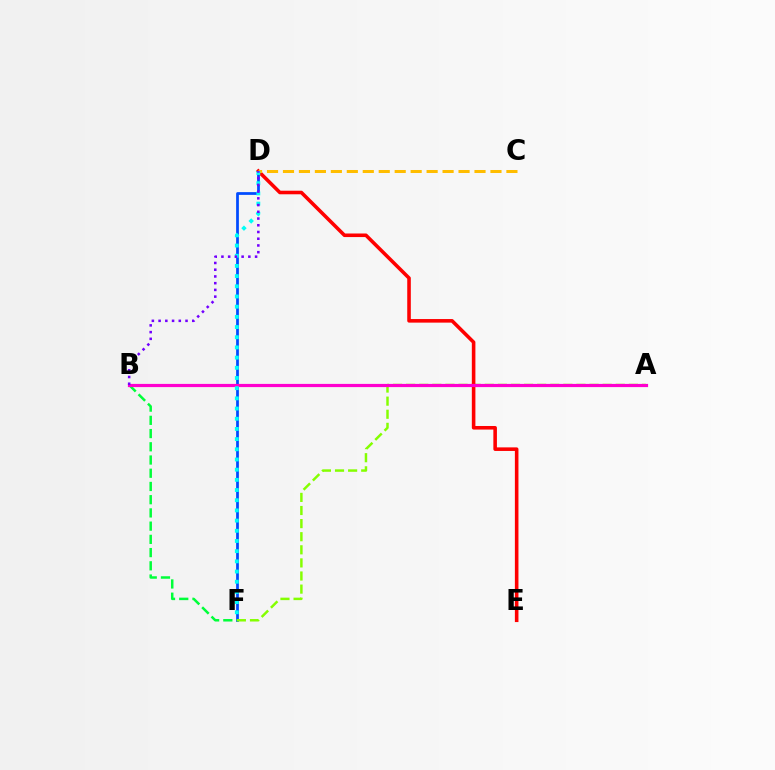{('D', 'F'): [{'color': '#004bff', 'line_style': 'solid', 'thickness': 1.98}, {'color': '#00fff6', 'line_style': 'dotted', 'thickness': 2.77}], ('A', 'F'): [{'color': '#84ff00', 'line_style': 'dashed', 'thickness': 1.78}], ('D', 'E'): [{'color': '#ff0000', 'line_style': 'solid', 'thickness': 2.57}], ('C', 'D'): [{'color': '#ffbd00', 'line_style': 'dashed', 'thickness': 2.17}], ('B', 'F'): [{'color': '#00ff39', 'line_style': 'dashed', 'thickness': 1.8}], ('A', 'B'): [{'color': '#ff00cf', 'line_style': 'solid', 'thickness': 2.3}], ('B', 'D'): [{'color': '#7200ff', 'line_style': 'dotted', 'thickness': 1.83}]}